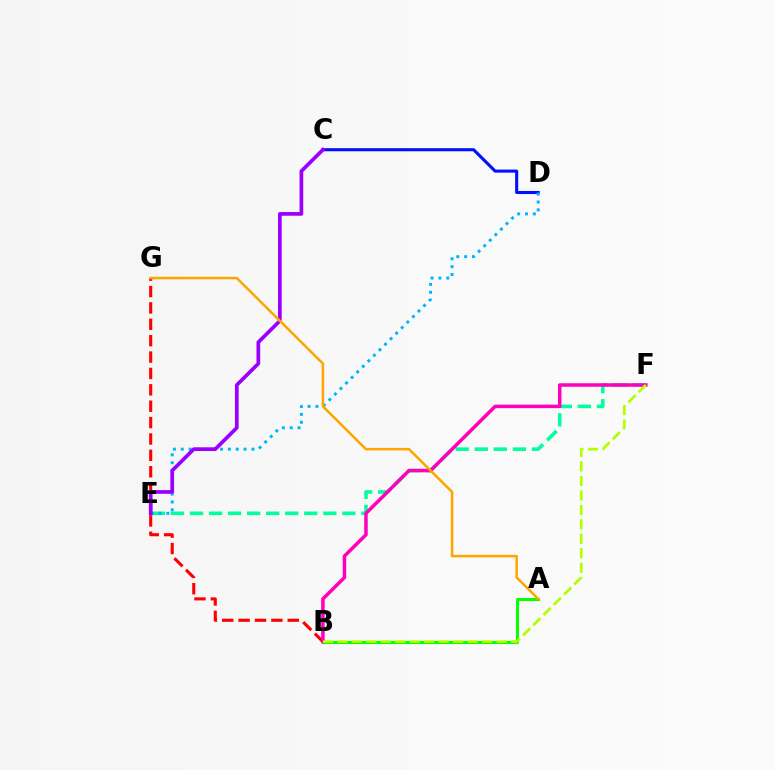{('C', 'D'): [{'color': '#0010ff', 'line_style': 'solid', 'thickness': 2.21}], ('E', 'F'): [{'color': '#00ff9d', 'line_style': 'dashed', 'thickness': 2.59}], ('D', 'E'): [{'color': '#00b5ff', 'line_style': 'dotted', 'thickness': 2.13}], ('B', 'G'): [{'color': '#ff0000', 'line_style': 'dashed', 'thickness': 2.23}], ('C', 'E'): [{'color': '#9b00ff', 'line_style': 'solid', 'thickness': 2.67}], ('A', 'B'): [{'color': '#08ff00', 'line_style': 'solid', 'thickness': 2.21}], ('B', 'F'): [{'color': '#ff00bd', 'line_style': 'solid', 'thickness': 2.52}, {'color': '#b3ff00', 'line_style': 'dashed', 'thickness': 1.97}], ('A', 'G'): [{'color': '#ffa500', 'line_style': 'solid', 'thickness': 1.82}]}